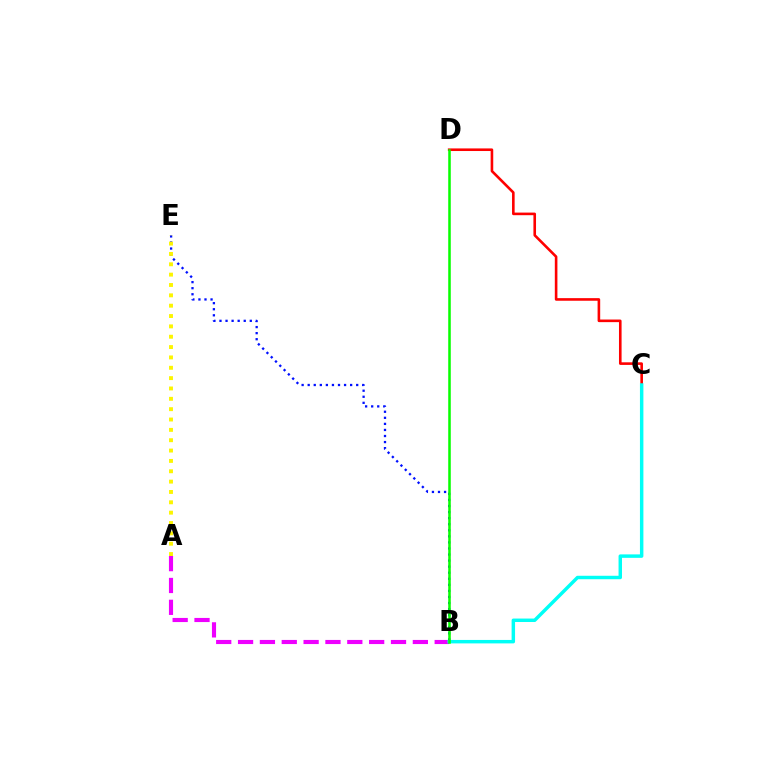{('C', 'D'): [{'color': '#ff0000', 'line_style': 'solid', 'thickness': 1.88}], ('A', 'B'): [{'color': '#ee00ff', 'line_style': 'dashed', 'thickness': 2.97}], ('B', 'E'): [{'color': '#0010ff', 'line_style': 'dotted', 'thickness': 1.65}], ('A', 'E'): [{'color': '#fcf500', 'line_style': 'dotted', 'thickness': 2.81}], ('B', 'C'): [{'color': '#00fff6', 'line_style': 'solid', 'thickness': 2.49}], ('B', 'D'): [{'color': '#08ff00', 'line_style': 'solid', 'thickness': 1.84}]}